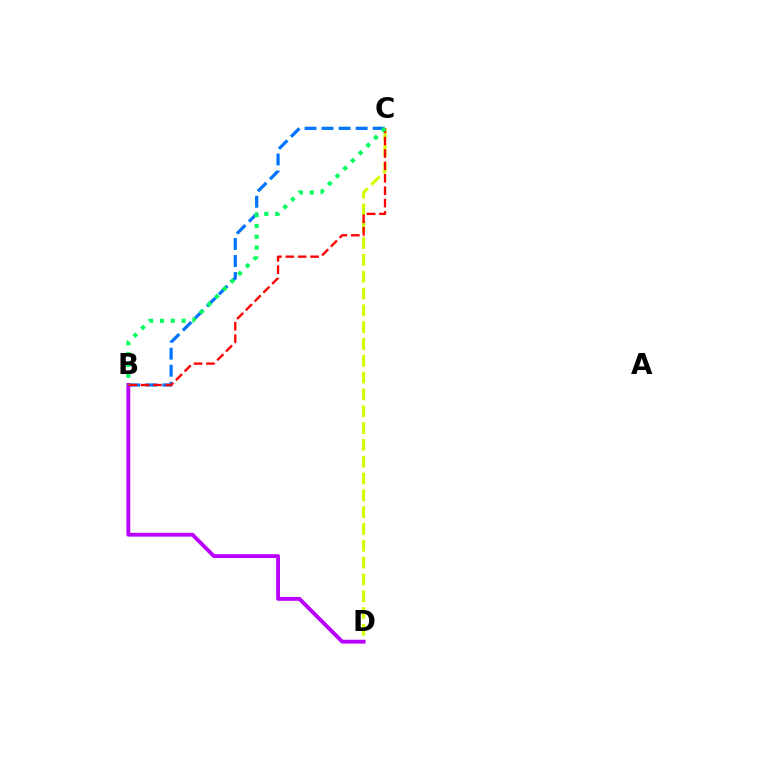{('C', 'D'): [{'color': '#d1ff00', 'line_style': 'dashed', 'thickness': 2.28}], ('B', 'C'): [{'color': '#0074ff', 'line_style': 'dashed', 'thickness': 2.31}, {'color': '#ff0000', 'line_style': 'dashed', 'thickness': 1.68}, {'color': '#00ff5c', 'line_style': 'dotted', 'thickness': 2.95}], ('B', 'D'): [{'color': '#b900ff', 'line_style': 'solid', 'thickness': 2.77}]}